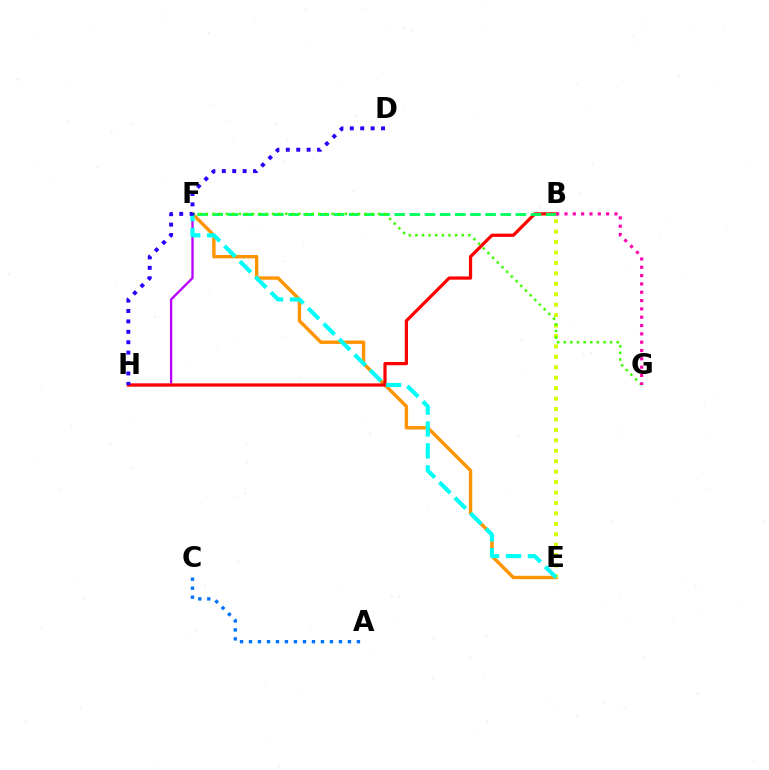{('E', 'F'): [{'color': '#ff9400', 'line_style': 'solid', 'thickness': 2.44}, {'color': '#00fff6', 'line_style': 'dashed', 'thickness': 2.98}], ('A', 'C'): [{'color': '#0074ff', 'line_style': 'dotted', 'thickness': 2.44}], ('F', 'H'): [{'color': '#b900ff', 'line_style': 'solid', 'thickness': 1.67}], ('B', 'E'): [{'color': '#d1ff00', 'line_style': 'dotted', 'thickness': 2.84}], ('B', 'H'): [{'color': '#ff0000', 'line_style': 'solid', 'thickness': 2.32}], ('B', 'F'): [{'color': '#00ff5c', 'line_style': 'dashed', 'thickness': 2.06}], ('F', 'G'): [{'color': '#3dff00', 'line_style': 'dotted', 'thickness': 1.8}], ('D', 'H'): [{'color': '#2500ff', 'line_style': 'dotted', 'thickness': 2.83}], ('B', 'G'): [{'color': '#ff00ac', 'line_style': 'dotted', 'thickness': 2.26}]}